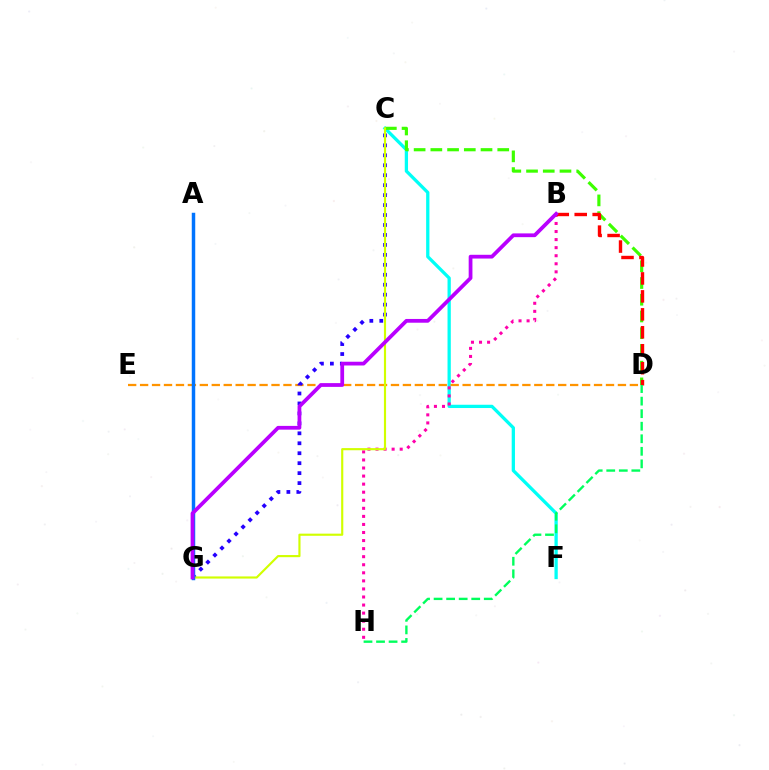{('C', 'F'): [{'color': '#00fff6', 'line_style': 'solid', 'thickness': 2.36}], ('B', 'H'): [{'color': '#ff00ac', 'line_style': 'dotted', 'thickness': 2.19}], ('C', 'D'): [{'color': '#3dff00', 'line_style': 'dashed', 'thickness': 2.27}], ('D', 'E'): [{'color': '#ff9400', 'line_style': 'dashed', 'thickness': 1.62}], ('C', 'G'): [{'color': '#2500ff', 'line_style': 'dotted', 'thickness': 2.71}, {'color': '#d1ff00', 'line_style': 'solid', 'thickness': 1.55}], ('B', 'D'): [{'color': '#ff0000', 'line_style': 'dashed', 'thickness': 2.44}], ('D', 'H'): [{'color': '#00ff5c', 'line_style': 'dashed', 'thickness': 1.7}], ('A', 'G'): [{'color': '#0074ff', 'line_style': 'solid', 'thickness': 2.49}], ('B', 'G'): [{'color': '#b900ff', 'line_style': 'solid', 'thickness': 2.71}]}